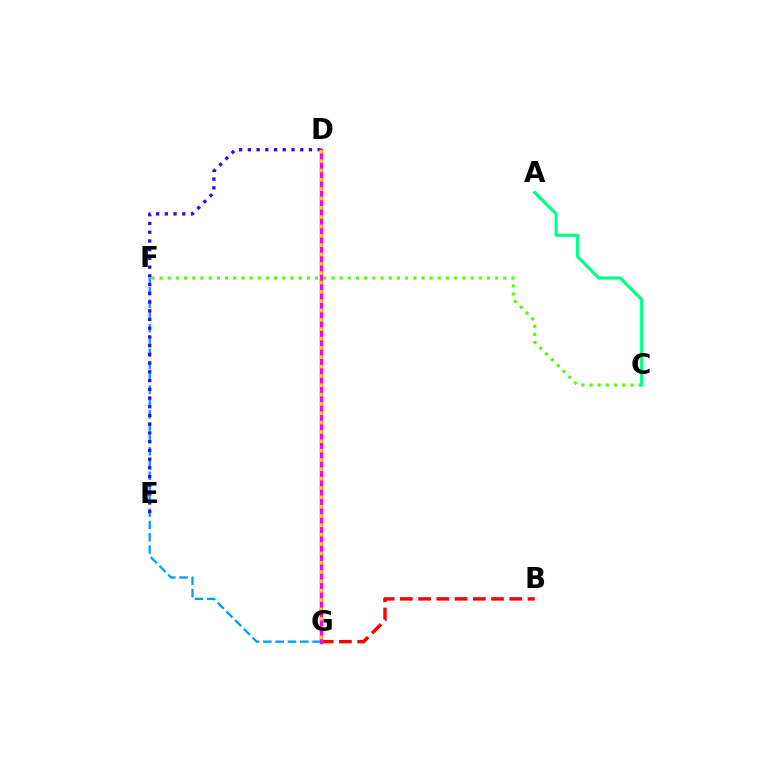{('C', 'F'): [{'color': '#4fff00', 'line_style': 'dotted', 'thickness': 2.22}], ('F', 'G'): [{'color': '#009eff', 'line_style': 'dashed', 'thickness': 1.67}], ('D', 'E'): [{'color': '#3700ff', 'line_style': 'dotted', 'thickness': 2.37}], ('B', 'G'): [{'color': '#ff0000', 'line_style': 'dashed', 'thickness': 2.48}], ('D', 'G'): [{'color': '#ff00ed', 'line_style': 'solid', 'thickness': 2.43}, {'color': '#ffd500', 'line_style': 'dotted', 'thickness': 2.54}], ('A', 'C'): [{'color': '#00ff86', 'line_style': 'solid', 'thickness': 2.25}]}